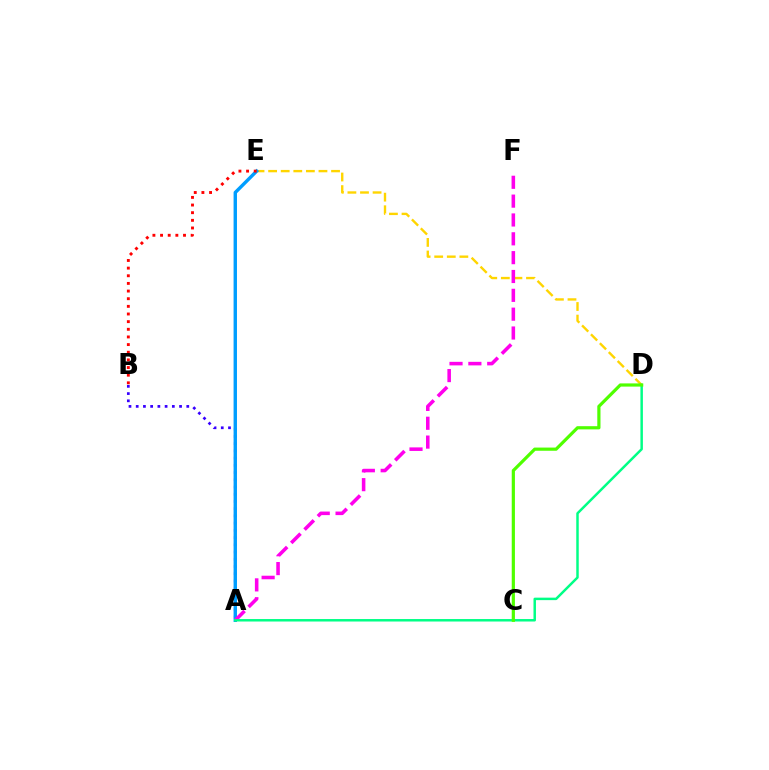{('A', 'B'): [{'color': '#3700ff', 'line_style': 'dotted', 'thickness': 1.96}], ('D', 'E'): [{'color': '#ffd500', 'line_style': 'dashed', 'thickness': 1.71}], ('A', 'E'): [{'color': '#009eff', 'line_style': 'solid', 'thickness': 2.45}], ('B', 'E'): [{'color': '#ff0000', 'line_style': 'dotted', 'thickness': 2.08}], ('A', 'F'): [{'color': '#ff00ed', 'line_style': 'dashed', 'thickness': 2.56}], ('A', 'D'): [{'color': '#00ff86', 'line_style': 'solid', 'thickness': 1.78}], ('C', 'D'): [{'color': '#4fff00', 'line_style': 'solid', 'thickness': 2.3}]}